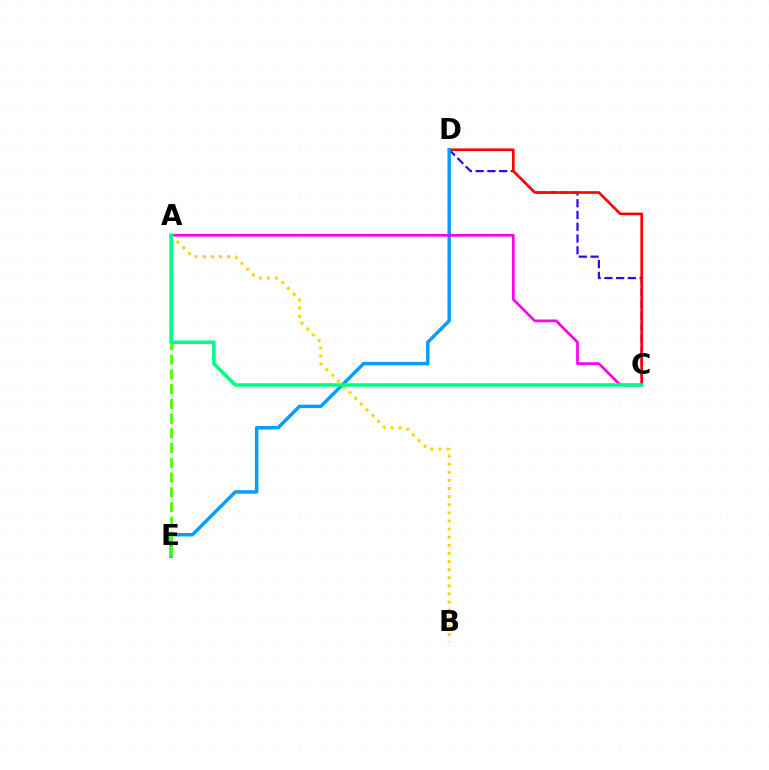{('C', 'D'): [{'color': '#3700ff', 'line_style': 'dashed', 'thickness': 1.6}, {'color': '#ff0000', 'line_style': 'solid', 'thickness': 1.9}], ('D', 'E'): [{'color': '#009eff', 'line_style': 'solid', 'thickness': 2.48}], ('A', 'E'): [{'color': '#4fff00', 'line_style': 'dashed', 'thickness': 2.0}], ('A', 'C'): [{'color': '#ff00ed', 'line_style': 'solid', 'thickness': 1.95}, {'color': '#00ff86', 'line_style': 'solid', 'thickness': 2.56}], ('A', 'B'): [{'color': '#ffd500', 'line_style': 'dotted', 'thickness': 2.2}]}